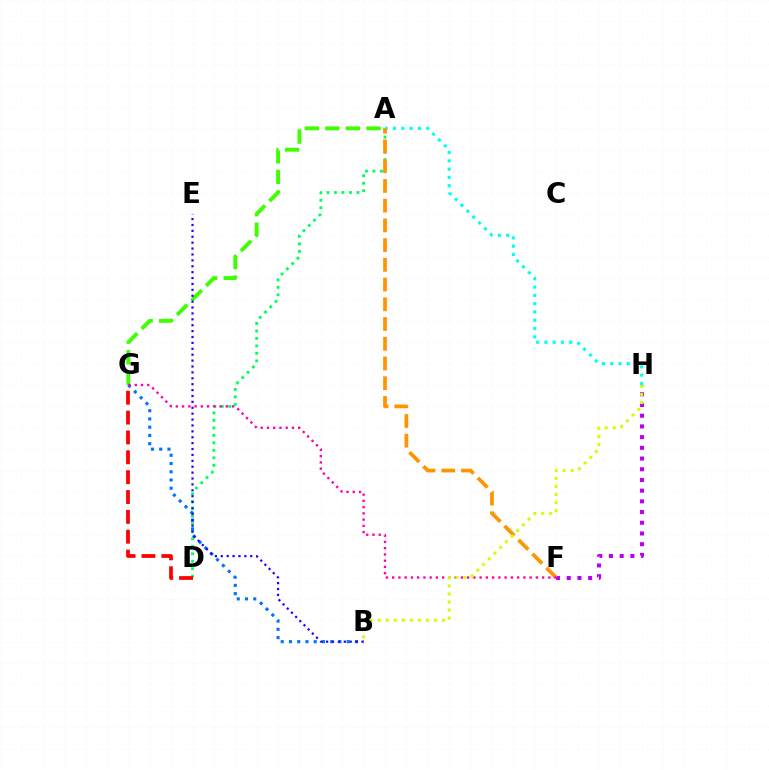{('A', 'D'): [{'color': '#00ff5c', 'line_style': 'dotted', 'thickness': 2.03}], ('F', 'H'): [{'color': '#b900ff', 'line_style': 'dotted', 'thickness': 2.91}], ('A', 'H'): [{'color': '#00fff6', 'line_style': 'dotted', 'thickness': 2.25}], ('A', 'F'): [{'color': '#ff9400', 'line_style': 'dashed', 'thickness': 2.68}], ('D', 'G'): [{'color': '#ff0000', 'line_style': 'dashed', 'thickness': 2.7}], ('A', 'G'): [{'color': '#3dff00', 'line_style': 'dashed', 'thickness': 2.79}], ('B', 'G'): [{'color': '#0074ff', 'line_style': 'dotted', 'thickness': 2.24}], ('B', 'E'): [{'color': '#2500ff', 'line_style': 'dotted', 'thickness': 1.6}], ('F', 'G'): [{'color': '#ff00ac', 'line_style': 'dotted', 'thickness': 1.7}], ('B', 'H'): [{'color': '#d1ff00', 'line_style': 'dotted', 'thickness': 2.18}]}